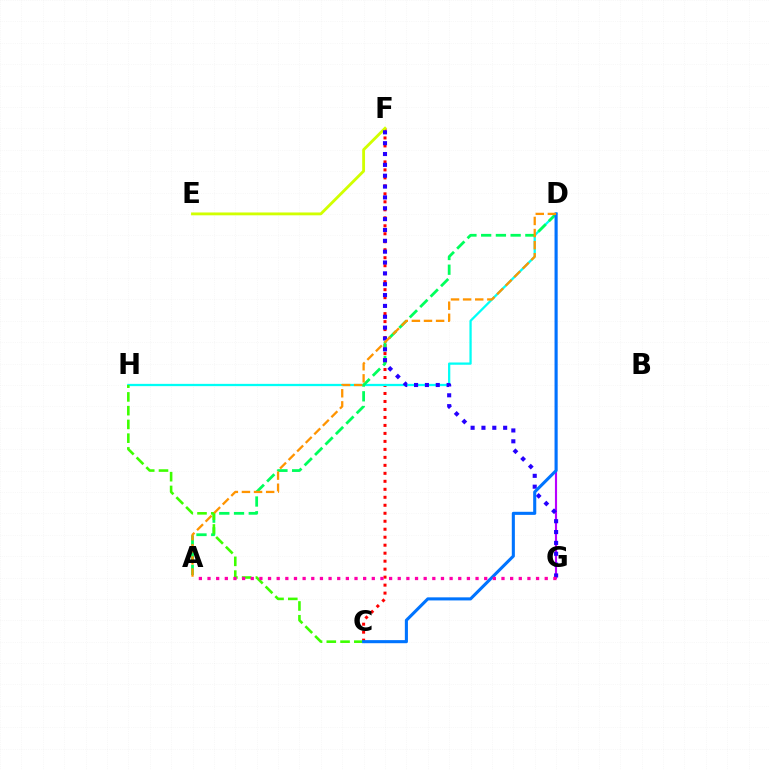{('C', 'F'): [{'color': '#ff0000', 'line_style': 'dotted', 'thickness': 2.17}], ('E', 'F'): [{'color': '#d1ff00', 'line_style': 'solid', 'thickness': 2.05}], ('D', 'H'): [{'color': '#00fff6', 'line_style': 'solid', 'thickness': 1.63}], ('A', 'D'): [{'color': '#00ff5c', 'line_style': 'dashed', 'thickness': 2.0}, {'color': '#ff9400', 'line_style': 'dashed', 'thickness': 1.64}], ('C', 'H'): [{'color': '#3dff00', 'line_style': 'dashed', 'thickness': 1.87}], ('D', 'G'): [{'color': '#b900ff', 'line_style': 'solid', 'thickness': 1.54}], ('F', 'G'): [{'color': '#2500ff', 'line_style': 'dotted', 'thickness': 2.95}], ('C', 'D'): [{'color': '#0074ff', 'line_style': 'solid', 'thickness': 2.22}], ('A', 'G'): [{'color': '#ff00ac', 'line_style': 'dotted', 'thickness': 2.35}]}